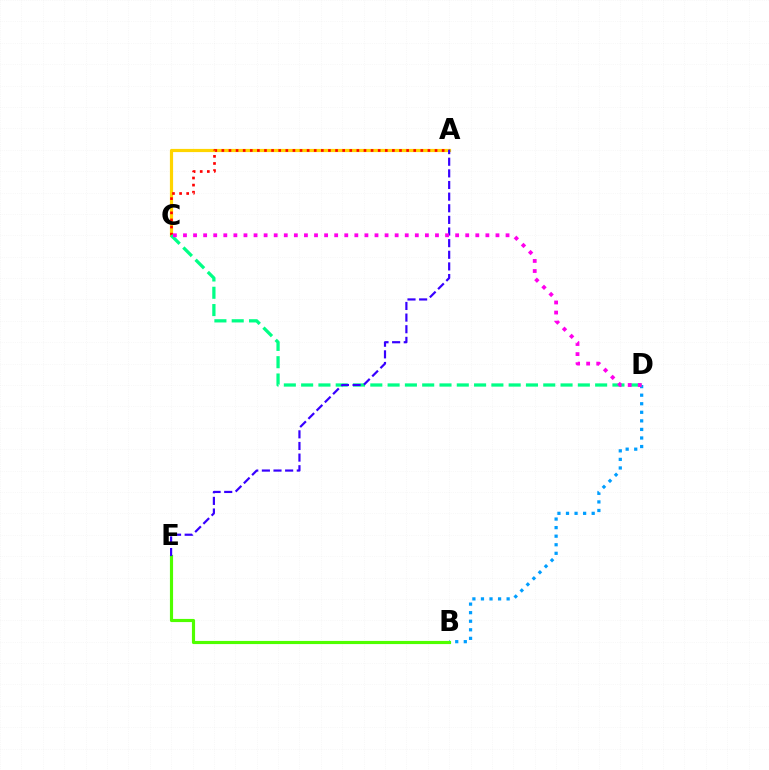{('B', 'D'): [{'color': '#009eff', 'line_style': 'dotted', 'thickness': 2.33}], ('B', 'E'): [{'color': '#4fff00', 'line_style': 'solid', 'thickness': 2.27}], ('A', 'C'): [{'color': '#ffd500', 'line_style': 'solid', 'thickness': 2.29}, {'color': '#ff0000', 'line_style': 'dotted', 'thickness': 1.93}], ('C', 'D'): [{'color': '#00ff86', 'line_style': 'dashed', 'thickness': 2.35}, {'color': '#ff00ed', 'line_style': 'dotted', 'thickness': 2.74}], ('A', 'E'): [{'color': '#3700ff', 'line_style': 'dashed', 'thickness': 1.58}]}